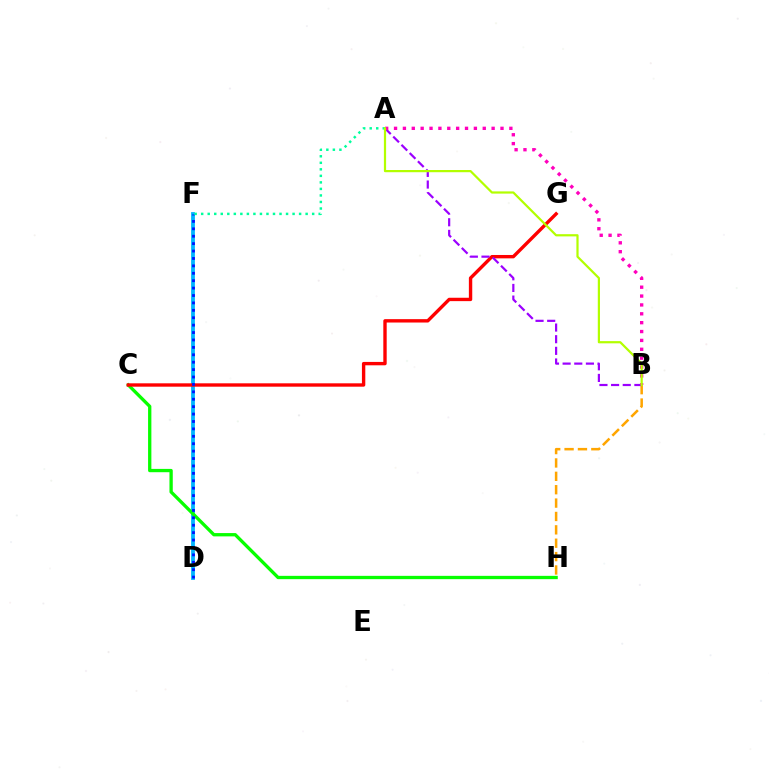{('D', 'F'): [{'color': '#00b5ff', 'line_style': 'solid', 'thickness': 2.73}, {'color': '#0010ff', 'line_style': 'dotted', 'thickness': 2.01}], ('C', 'H'): [{'color': '#08ff00', 'line_style': 'solid', 'thickness': 2.38}], ('B', 'H'): [{'color': '#ffa500', 'line_style': 'dashed', 'thickness': 1.82}], ('C', 'G'): [{'color': '#ff0000', 'line_style': 'solid', 'thickness': 2.43}], ('A', 'B'): [{'color': '#9b00ff', 'line_style': 'dashed', 'thickness': 1.58}, {'color': '#ff00bd', 'line_style': 'dotted', 'thickness': 2.41}, {'color': '#b3ff00', 'line_style': 'solid', 'thickness': 1.59}], ('A', 'F'): [{'color': '#00ff9d', 'line_style': 'dotted', 'thickness': 1.77}]}